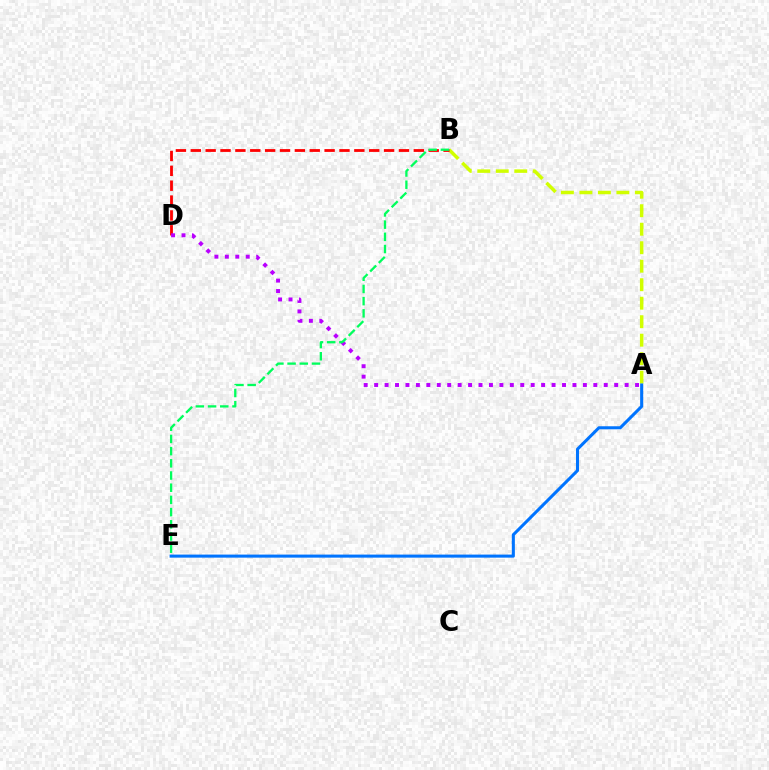{('A', 'B'): [{'color': '#d1ff00', 'line_style': 'dashed', 'thickness': 2.51}], ('B', 'D'): [{'color': '#ff0000', 'line_style': 'dashed', 'thickness': 2.02}], ('A', 'D'): [{'color': '#b900ff', 'line_style': 'dotted', 'thickness': 2.84}], ('A', 'E'): [{'color': '#0074ff', 'line_style': 'solid', 'thickness': 2.2}], ('B', 'E'): [{'color': '#00ff5c', 'line_style': 'dashed', 'thickness': 1.66}]}